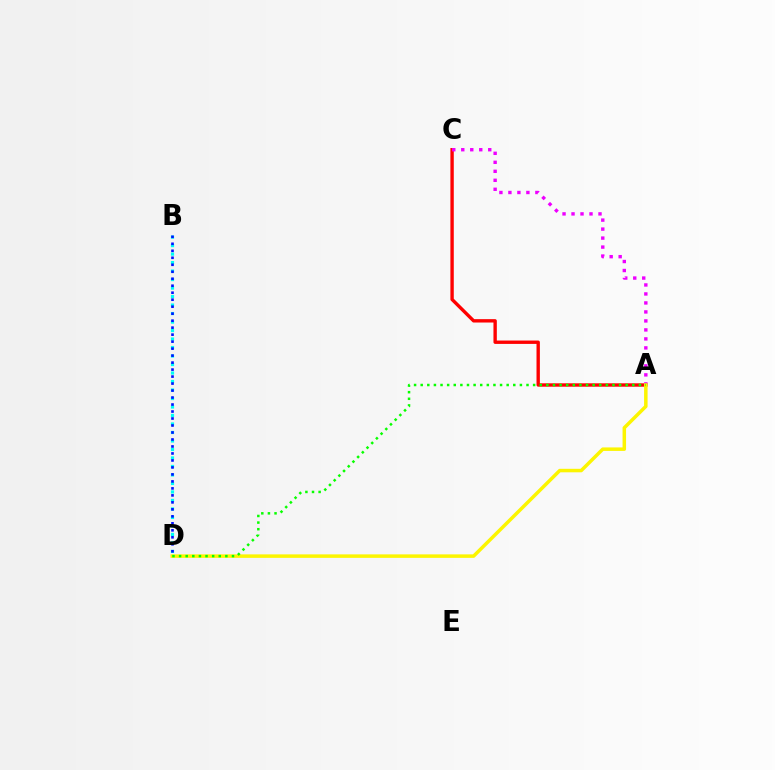{('B', 'D'): [{'color': '#00fff6', 'line_style': 'dotted', 'thickness': 2.31}, {'color': '#0010ff', 'line_style': 'dotted', 'thickness': 1.9}], ('A', 'C'): [{'color': '#ff0000', 'line_style': 'solid', 'thickness': 2.43}, {'color': '#ee00ff', 'line_style': 'dotted', 'thickness': 2.44}], ('A', 'D'): [{'color': '#fcf500', 'line_style': 'solid', 'thickness': 2.52}, {'color': '#08ff00', 'line_style': 'dotted', 'thickness': 1.8}]}